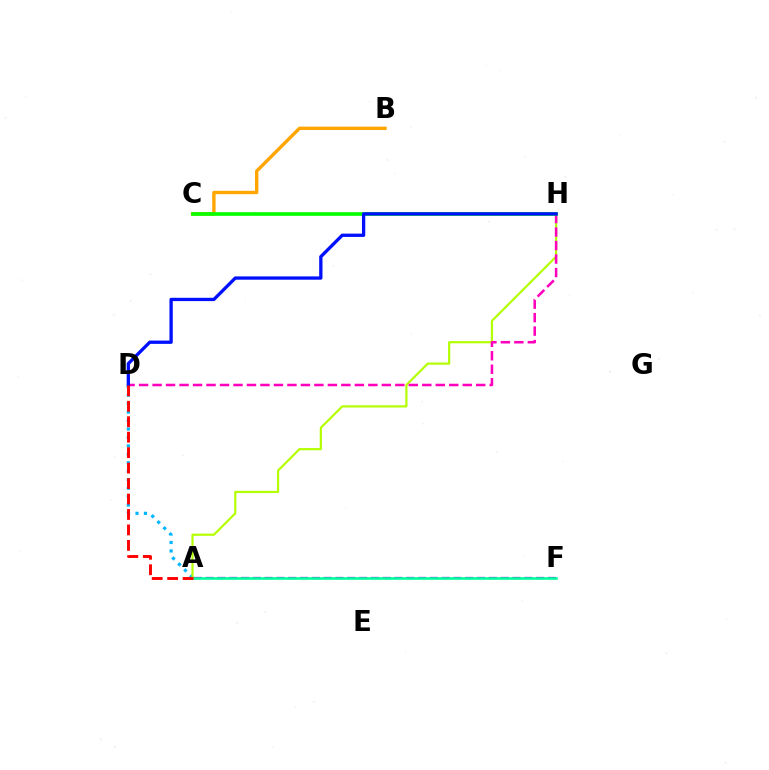{('A', 'F'): [{'color': '#9b00ff', 'line_style': 'dashed', 'thickness': 1.6}, {'color': '#00ff9d', 'line_style': 'solid', 'thickness': 1.87}], ('B', 'C'): [{'color': '#ffa500', 'line_style': 'solid', 'thickness': 2.42}], ('A', 'D'): [{'color': '#00b5ff', 'line_style': 'dotted', 'thickness': 2.3}, {'color': '#ff0000', 'line_style': 'dashed', 'thickness': 2.1}], ('A', 'H'): [{'color': '#b3ff00', 'line_style': 'solid', 'thickness': 1.57}], ('D', 'H'): [{'color': '#ff00bd', 'line_style': 'dashed', 'thickness': 1.83}, {'color': '#0010ff', 'line_style': 'solid', 'thickness': 2.38}], ('C', 'H'): [{'color': '#08ff00', 'line_style': 'solid', 'thickness': 2.66}]}